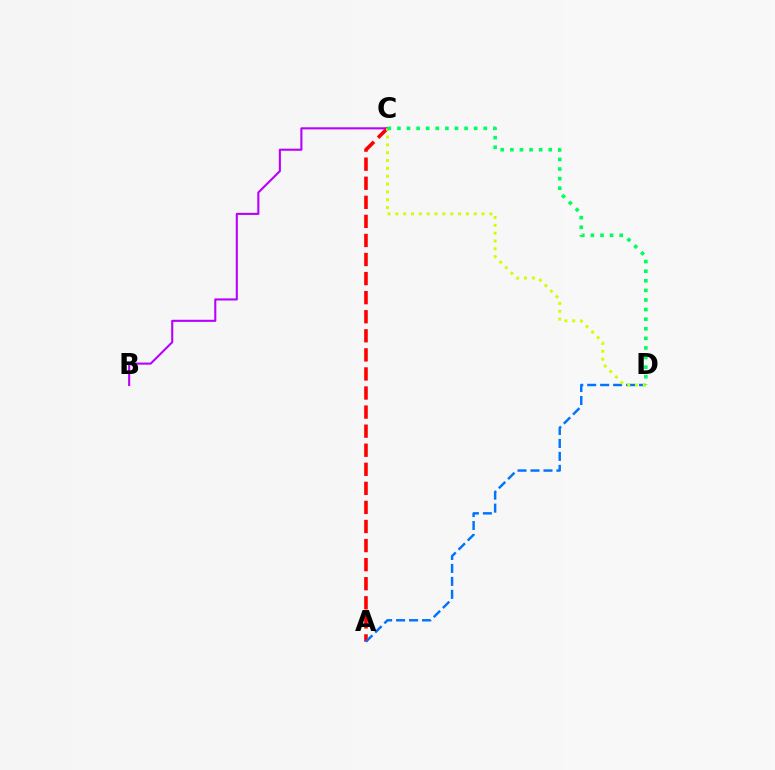{('A', 'C'): [{'color': '#ff0000', 'line_style': 'dashed', 'thickness': 2.59}], ('A', 'D'): [{'color': '#0074ff', 'line_style': 'dashed', 'thickness': 1.76}], ('B', 'C'): [{'color': '#b900ff', 'line_style': 'solid', 'thickness': 1.51}], ('C', 'D'): [{'color': '#d1ff00', 'line_style': 'dotted', 'thickness': 2.13}, {'color': '#00ff5c', 'line_style': 'dotted', 'thickness': 2.61}]}